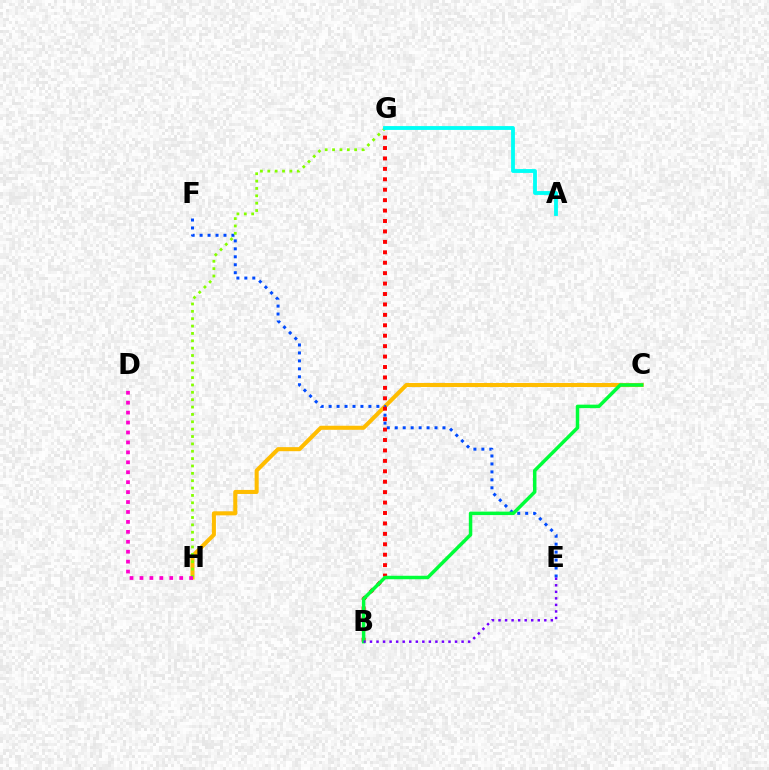{('C', 'H'): [{'color': '#ffbd00', 'line_style': 'solid', 'thickness': 2.92}], ('E', 'F'): [{'color': '#004bff', 'line_style': 'dotted', 'thickness': 2.16}], ('G', 'H'): [{'color': '#84ff00', 'line_style': 'dotted', 'thickness': 2.0}], ('D', 'H'): [{'color': '#ff00cf', 'line_style': 'dotted', 'thickness': 2.7}], ('B', 'G'): [{'color': '#ff0000', 'line_style': 'dotted', 'thickness': 2.83}], ('B', 'C'): [{'color': '#00ff39', 'line_style': 'solid', 'thickness': 2.5}], ('A', 'G'): [{'color': '#00fff6', 'line_style': 'solid', 'thickness': 2.76}], ('B', 'E'): [{'color': '#7200ff', 'line_style': 'dotted', 'thickness': 1.78}]}